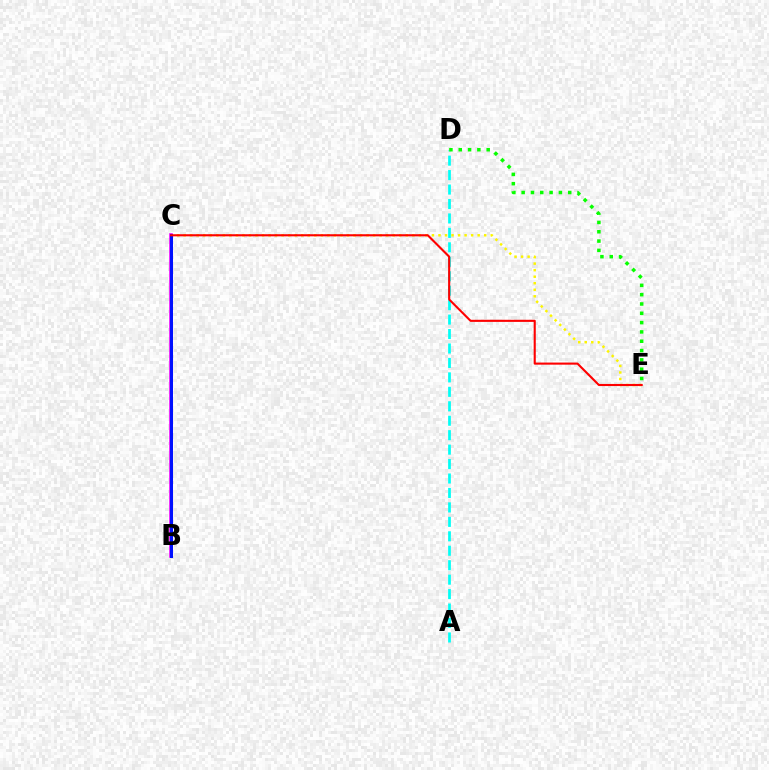{('B', 'C'): [{'color': '#ee00ff', 'line_style': 'solid', 'thickness': 2.59}, {'color': '#0010ff', 'line_style': 'solid', 'thickness': 2.17}], ('A', 'D'): [{'color': '#00fff6', 'line_style': 'dashed', 'thickness': 1.96}], ('C', 'E'): [{'color': '#fcf500', 'line_style': 'dotted', 'thickness': 1.78}, {'color': '#ff0000', 'line_style': 'solid', 'thickness': 1.52}], ('D', 'E'): [{'color': '#08ff00', 'line_style': 'dotted', 'thickness': 2.53}]}